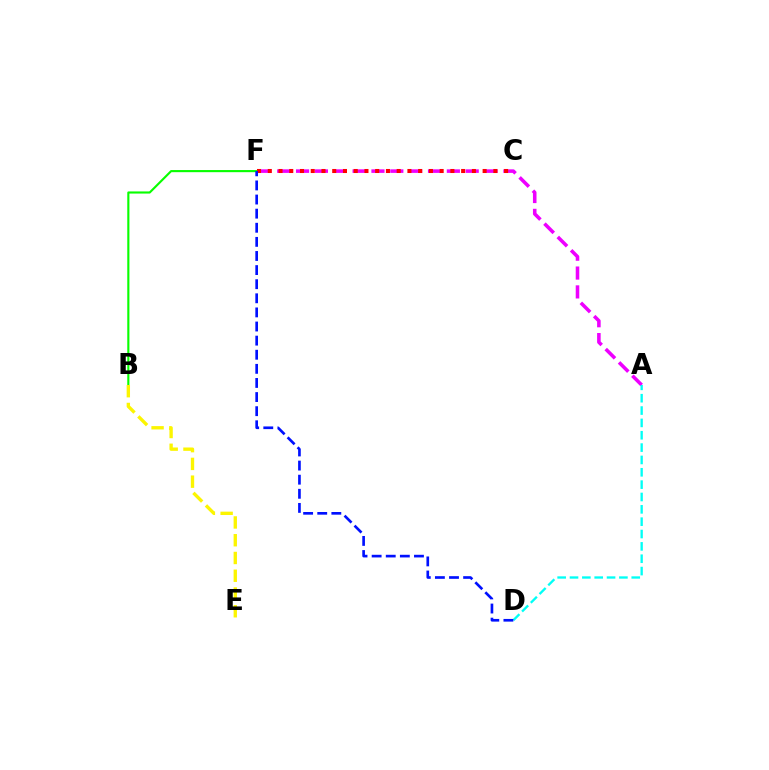{('B', 'F'): [{'color': '#08ff00', 'line_style': 'solid', 'thickness': 1.53}], ('A', 'F'): [{'color': '#ee00ff', 'line_style': 'dashed', 'thickness': 2.56}], ('A', 'D'): [{'color': '#00fff6', 'line_style': 'dashed', 'thickness': 1.68}], ('B', 'E'): [{'color': '#fcf500', 'line_style': 'dashed', 'thickness': 2.41}], ('C', 'F'): [{'color': '#ff0000', 'line_style': 'dotted', 'thickness': 2.92}], ('D', 'F'): [{'color': '#0010ff', 'line_style': 'dashed', 'thickness': 1.92}]}